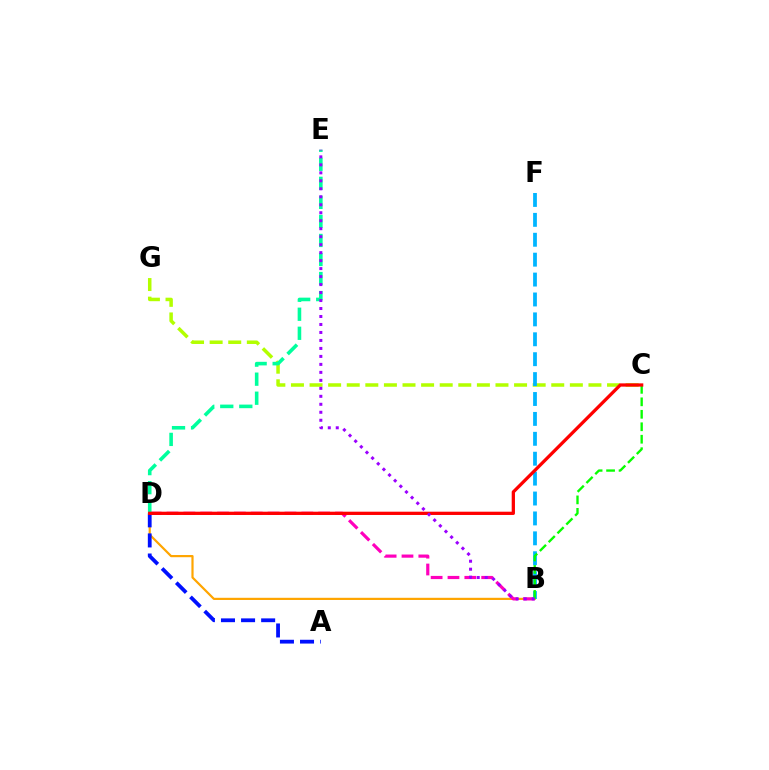{('C', 'G'): [{'color': '#b3ff00', 'line_style': 'dashed', 'thickness': 2.53}], ('B', 'D'): [{'color': '#ffa500', 'line_style': 'solid', 'thickness': 1.58}, {'color': '#ff00bd', 'line_style': 'dashed', 'thickness': 2.29}], ('A', 'D'): [{'color': '#0010ff', 'line_style': 'dashed', 'thickness': 2.73}], ('D', 'E'): [{'color': '#00ff9d', 'line_style': 'dashed', 'thickness': 2.59}], ('B', 'F'): [{'color': '#00b5ff', 'line_style': 'dashed', 'thickness': 2.7}], ('B', 'C'): [{'color': '#08ff00', 'line_style': 'dashed', 'thickness': 1.69}], ('C', 'D'): [{'color': '#ff0000', 'line_style': 'solid', 'thickness': 2.36}], ('B', 'E'): [{'color': '#9b00ff', 'line_style': 'dotted', 'thickness': 2.17}]}